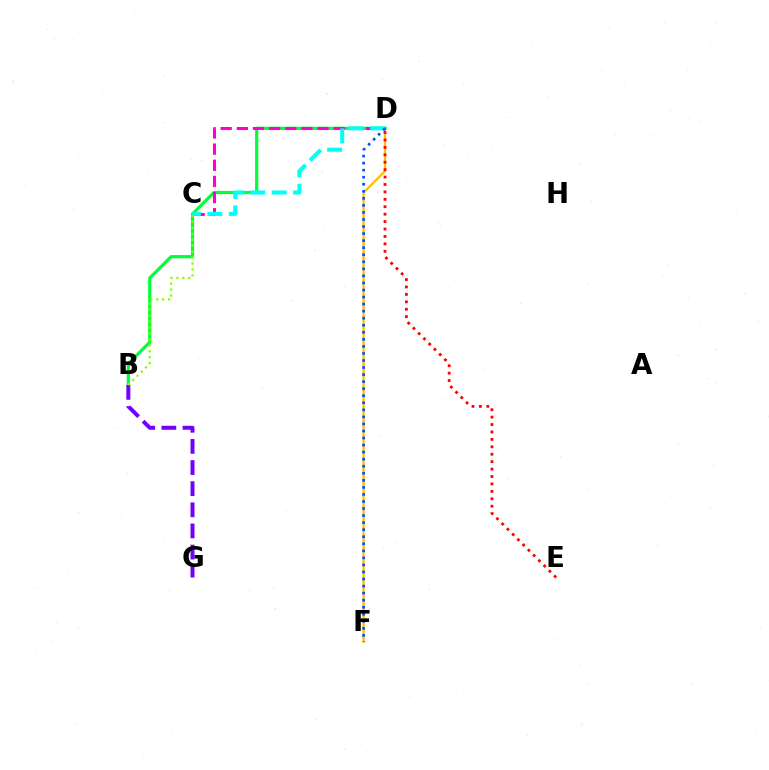{('D', 'F'): [{'color': '#ffbd00', 'line_style': 'solid', 'thickness': 1.64}, {'color': '#004bff', 'line_style': 'dotted', 'thickness': 1.92}], ('B', 'D'): [{'color': '#00ff39', 'line_style': 'solid', 'thickness': 2.29}], ('B', 'G'): [{'color': '#7200ff', 'line_style': 'dashed', 'thickness': 2.87}], ('B', 'C'): [{'color': '#84ff00', 'line_style': 'dotted', 'thickness': 1.61}], ('C', 'D'): [{'color': '#ff00cf', 'line_style': 'dashed', 'thickness': 2.19}, {'color': '#00fff6', 'line_style': 'dashed', 'thickness': 2.91}], ('D', 'E'): [{'color': '#ff0000', 'line_style': 'dotted', 'thickness': 2.02}]}